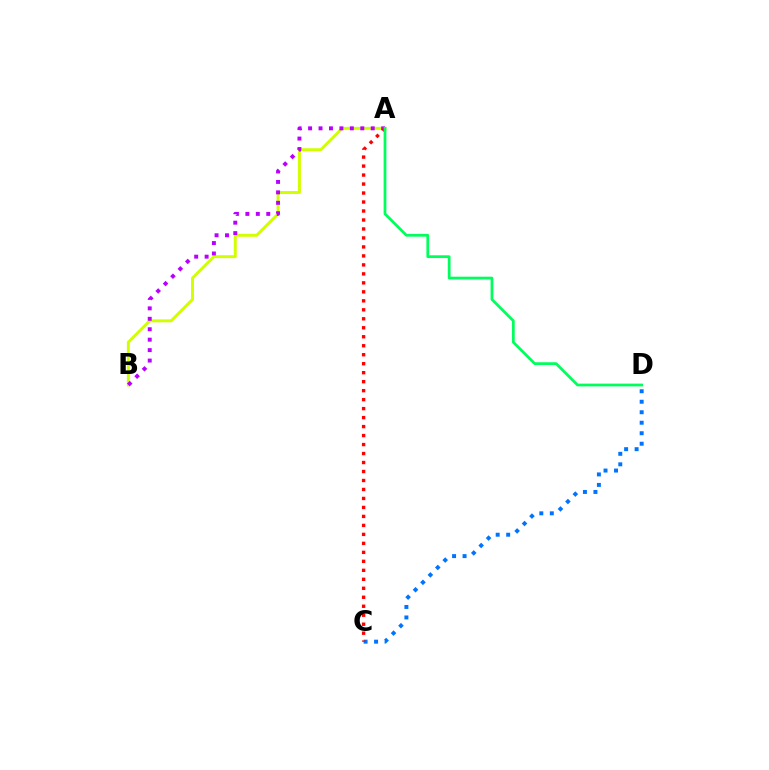{('C', 'D'): [{'color': '#0074ff', 'line_style': 'dotted', 'thickness': 2.85}], ('A', 'B'): [{'color': '#d1ff00', 'line_style': 'solid', 'thickness': 2.12}, {'color': '#b900ff', 'line_style': 'dotted', 'thickness': 2.84}], ('A', 'C'): [{'color': '#ff0000', 'line_style': 'dotted', 'thickness': 2.44}], ('A', 'D'): [{'color': '#00ff5c', 'line_style': 'solid', 'thickness': 1.98}]}